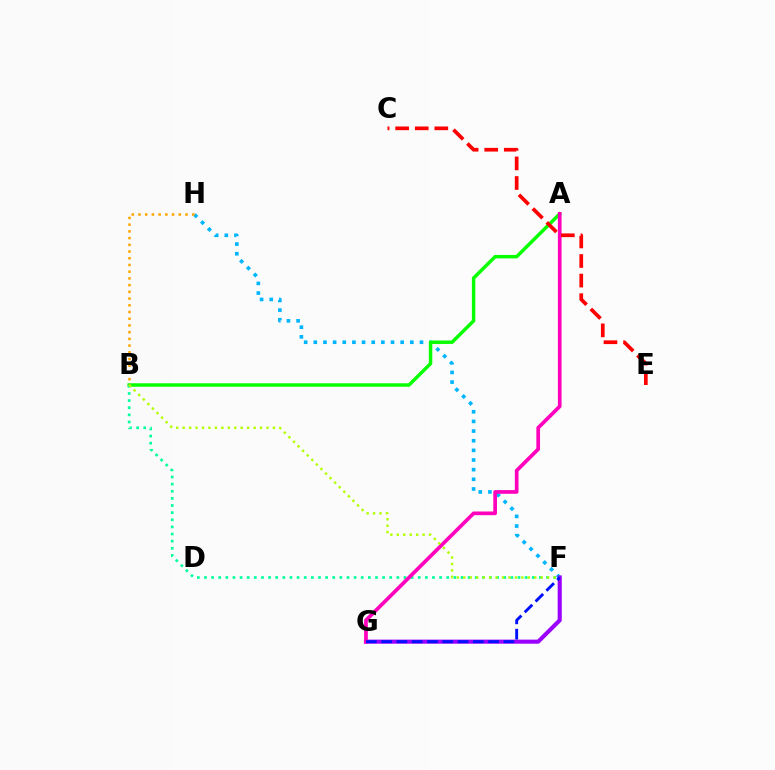{('F', 'H'): [{'color': '#00b5ff', 'line_style': 'dotted', 'thickness': 2.62}], ('F', 'G'): [{'color': '#9b00ff', 'line_style': 'solid', 'thickness': 2.95}, {'color': '#0010ff', 'line_style': 'dashed', 'thickness': 2.08}], ('A', 'B'): [{'color': '#08ff00', 'line_style': 'solid', 'thickness': 2.49}], ('B', 'F'): [{'color': '#00ff9d', 'line_style': 'dotted', 'thickness': 1.94}, {'color': '#b3ff00', 'line_style': 'dotted', 'thickness': 1.75}], ('A', 'G'): [{'color': '#ff00bd', 'line_style': 'solid', 'thickness': 2.66}], ('B', 'H'): [{'color': '#ffa500', 'line_style': 'dotted', 'thickness': 1.83}], ('C', 'E'): [{'color': '#ff0000', 'line_style': 'dashed', 'thickness': 2.66}]}